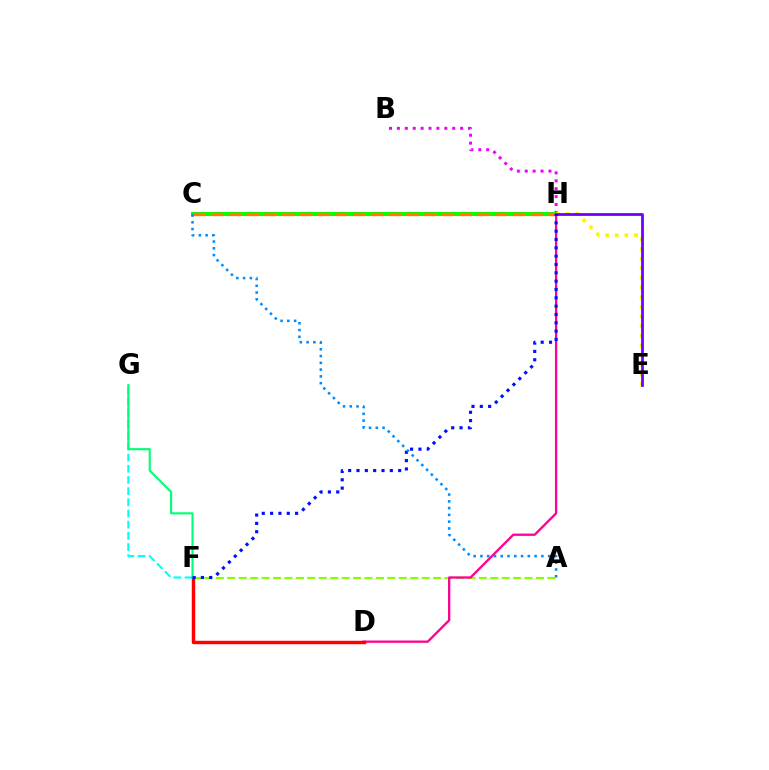{('A', 'F'): [{'color': '#84ff00', 'line_style': 'dashed', 'thickness': 1.55}], ('D', 'H'): [{'color': '#ff0094', 'line_style': 'solid', 'thickness': 1.66}], ('B', 'H'): [{'color': '#ee00ff', 'line_style': 'dotted', 'thickness': 2.15}], ('C', 'H'): [{'color': '#08ff00', 'line_style': 'solid', 'thickness': 2.92}, {'color': '#ff7c00', 'line_style': 'dashed', 'thickness': 2.41}], ('F', 'G'): [{'color': '#00fff6', 'line_style': 'dashed', 'thickness': 1.52}, {'color': '#00ff74', 'line_style': 'solid', 'thickness': 1.52}], ('D', 'F'): [{'color': '#ff0000', 'line_style': 'solid', 'thickness': 2.48}], ('E', 'H'): [{'color': '#fcf500', 'line_style': 'dotted', 'thickness': 2.62}, {'color': '#7200ff', 'line_style': 'solid', 'thickness': 2.02}], ('F', 'H'): [{'color': '#0010ff', 'line_style': 'dotted', 'thickness': 2.26}], ('A', 'C'): [{'color': '#008cff', 'line_style': 'dotted', 'thickness': 1.84}]}